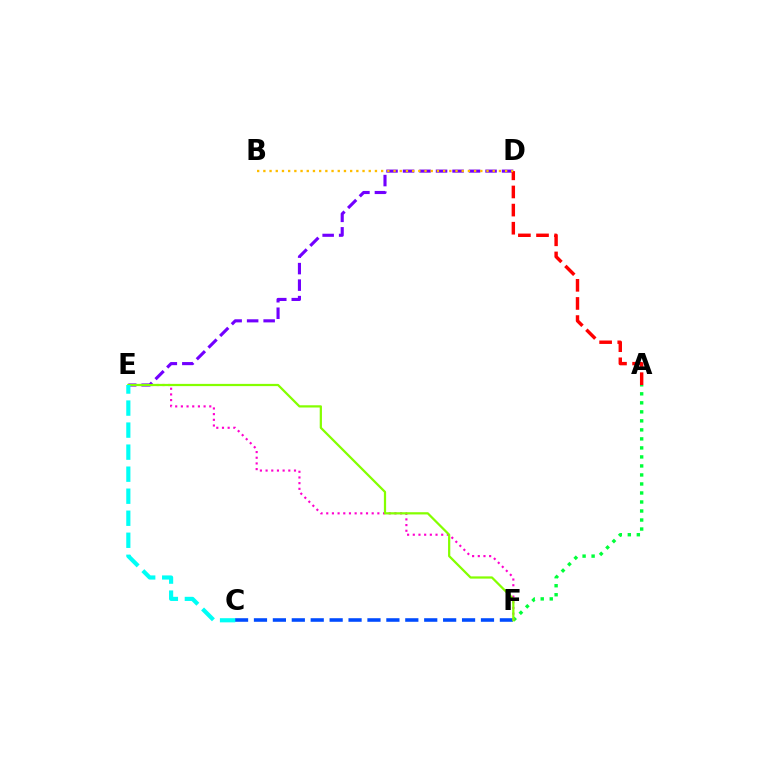{('A', 'F'): [{'color': '#00ff39', 'line_style': 'dotted', 'thickness': 2.45}], ('C', 'F'): [{'color': '#004bff', 'line_style': 'dashed', 'thickness': 2.57}], ('D', 'E'): [{'color': '#7200ff', 'line_style': 'dashed', 'thickness': 2.24}], ('A', 'D'): [{'color': '#ff0000', 'line_style': 'dashed', 'thickness': 2.46}], ('B', 'D'): [{'color': '#ffbd00', 'line_style': 'dotted', 'thickness': 1.68}], ('E', 'F'): [{'color': '#ff00cf', 'line_style': 'dotted', 'thickness': 1.54}, {'color': '#84ff00', 'line_style': 'solid', 'thickness': 1.61}], ('C', 'E'): [{'color': '#00fff6', 'line_style': 'dashed', 'thickness': 2.99}]}